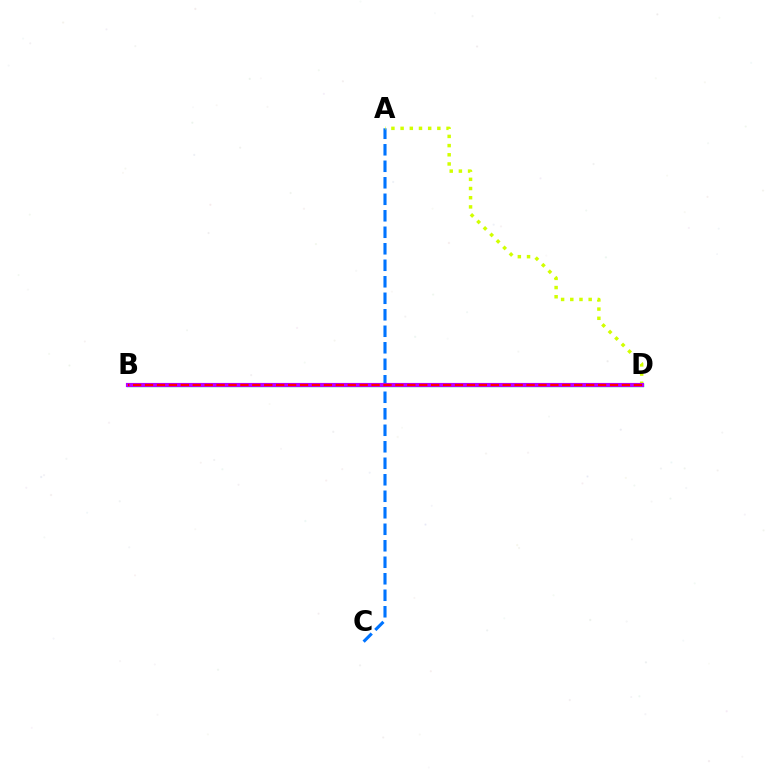{('A', 'C'): [{'color': '#0074ff', 'line_style': 'dashed', 'thickness': 2.24}], ('A', 'D'): [{'color': '#d1ff00', 'line_style': 'dotted', 'thickness': 2.5}], ('B', 'D'): [{'color': '#00ff5c', 'line_style': 'solid', 'thickness': 2.42}, {'color': '#b900ff', 'line_style': 'solid', 'thickness': 2.98}, {'color': '#ff0000', 'line_style': 'dashed', 'thickness': 1.62}]}